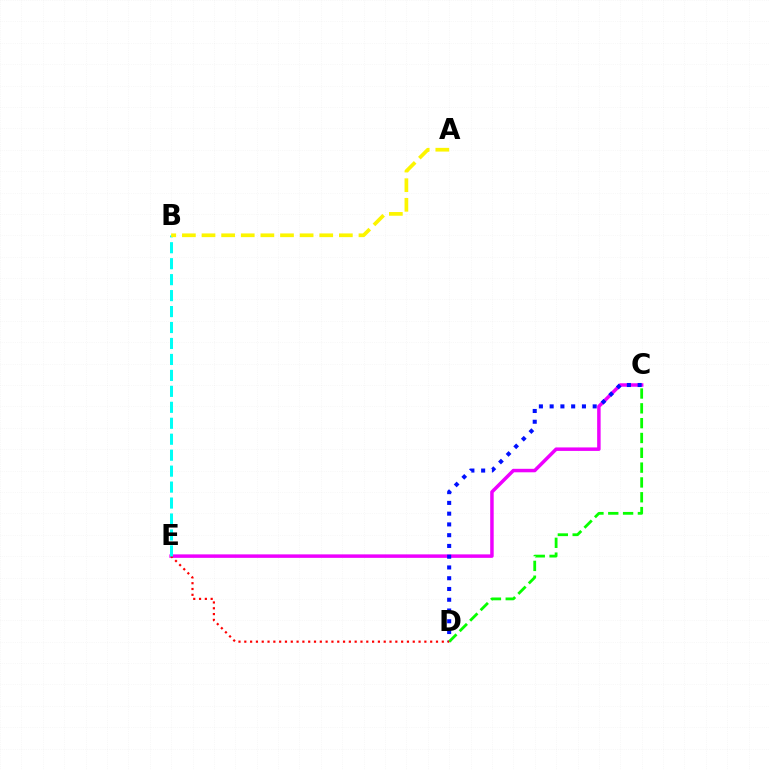{('C', 'E'): [{'color': '#ee00ff', 'line_style': 'solid', 'thickness': 2.51}], ('C', 'D'): [{'color': '#0010ff', 'line_style': 'dotted', 'thickness': 2.92}, {'color': '#08ff00', 'line_style': 'dashed', 'thickness': 2.01}], ('D', 'E'): [{'color': '#ff0000', 'line_style': 'dotted', 'thickness': 1.58}], ('B', 'E'): [{'color': '#00fff6', 'line_style': 'dashed', 'thickness': 2.17}], ('A', 'B'): [{'color': '#fcf500', 'line_style': 'dashed', 'thickness': 2.67}]}